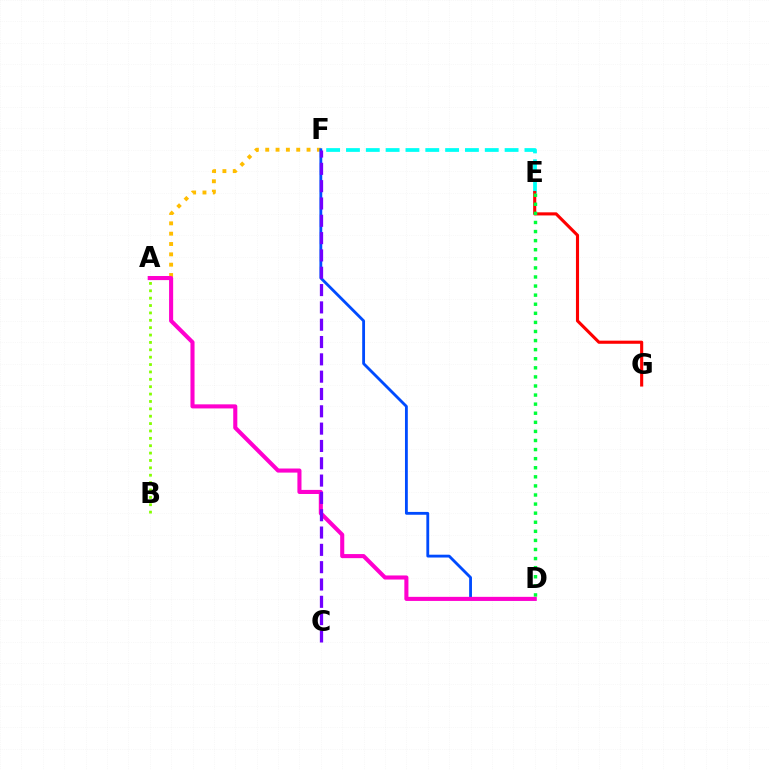{('A', 'F'): [{'color': '#ffbd00', 'line_style': 'dotted', 'thickness': 2.81}], ('D', 'F'): [{'color': '#004bff', 'line_style': 'solid', 'thickness': 2.04}], ('E', 'F'): [{'color': '#00fff6', 'line_style': 'dashed', 'thickness': 2.69}], ('E', 'G'): [{'color': '#ff0000', 'line_style': 'solid', 'thickness': 2.24}], ('A', 'B'): [{'color': '#84ff00', 'line_style': 'dotted', 'thickness': 2.0}], ('A', 'D'): [{'color': '#ff00cf', 'line_style': 'solid', 'thickness': 2.94}], ('D', 'E'): [{'color': '#00ff39', 'line_style': 'dotted', 'thickness': 2.47}], ('C', 'F'): [{'color': '#7200ff', 'line_style': 'dashed', 'thickness': 2.35}]}